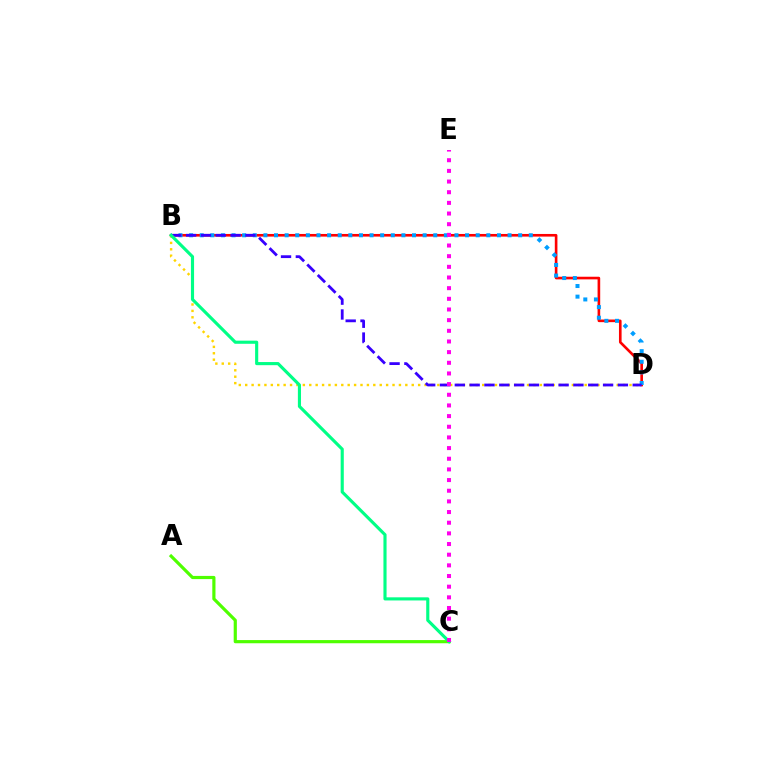{('B', 'D'): [{'color': '#ff0000', 'line_style': 'solid', 'thickness': 1.89}, {'color': '#ffd500', 'line_style': 'dotted', 'thickness': 1.74}, {'color': '#009eff', 'line_style': 'dotted', 'thickness': 2.88}, {'color': '#3700ff', 'line_style': 'dashed', 'thickness': 2.01}], ('A', 'C'): [{'color': '#4fff00', 'line_style': 'solid', 'thickness': 2.29}], ('B', 'C'): [{'color': '#00ff86', 'line_style': 'solid', 'thickness': 2.25}], ('C', 'E'): [{'color': '#ff00ed', 'line_style': 'dotted', 'thickness': 2.9}]}